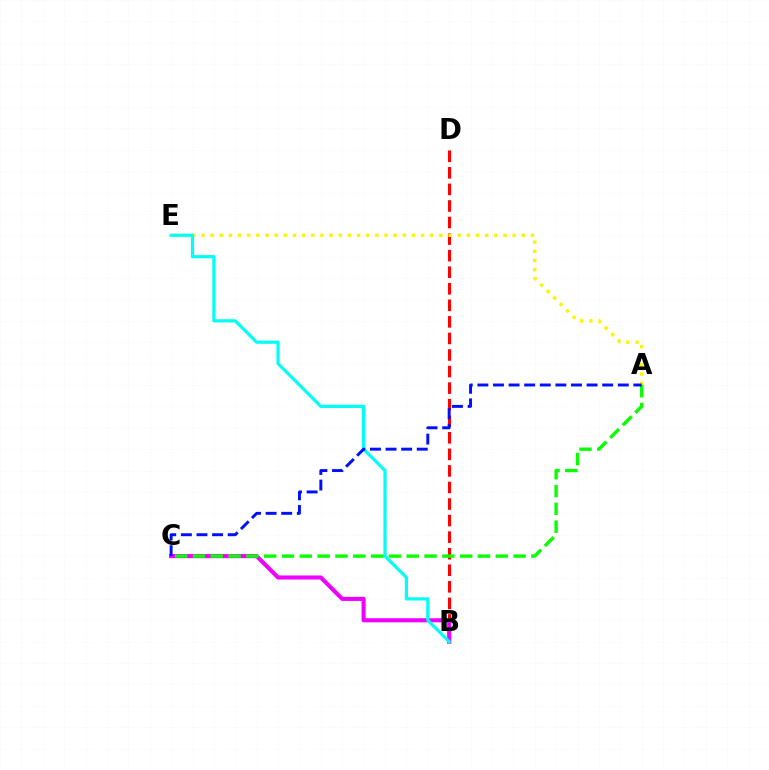{('B', 'D'): [{'color': '#ff0000', 'line_style': 'dashed', 'thickness': 2.25}], ('B', 'C'): [{'color': '#ee00ff', 'line_style': 'solid', 'thickness': 2.94}], ('A', 'E'): [{'color': '#fcf500', 'line_style': 'dotted', 'thickness': 2.49}], ('B', 'E'): [{'color': '#00fff6', 'line_style': 'solid', 'thickness': 2.3}], ('A', 'C'): [{'color': '#08ff00', 'line_style': 'dashed', 'thickness': 2.42}, {'color': '#0010ff', 'line_style': 'dashed', 'thickness': 2.12}]}